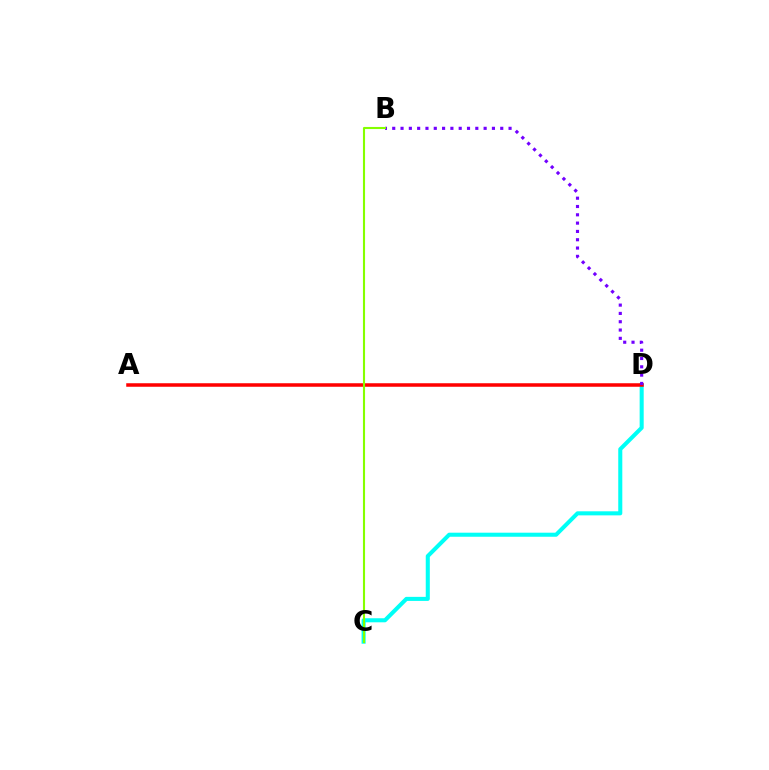{('C', 'D'): [{'color': '#00fff6', 'line_style': 'solid', 'thickness': 2.92}], ('A', 'D'): [{'color': '#ff0000', 'line_style': 'solid', 'thickness': 2.53}], ('B', 'D'): [{'color': '#7200ff', 'line_style': 'dotted', 'thickness': 2.26}], ('B', 'C'): [{'color': '#84ff00', 'line_style': 'solid', 'thickness': 1.52}]}